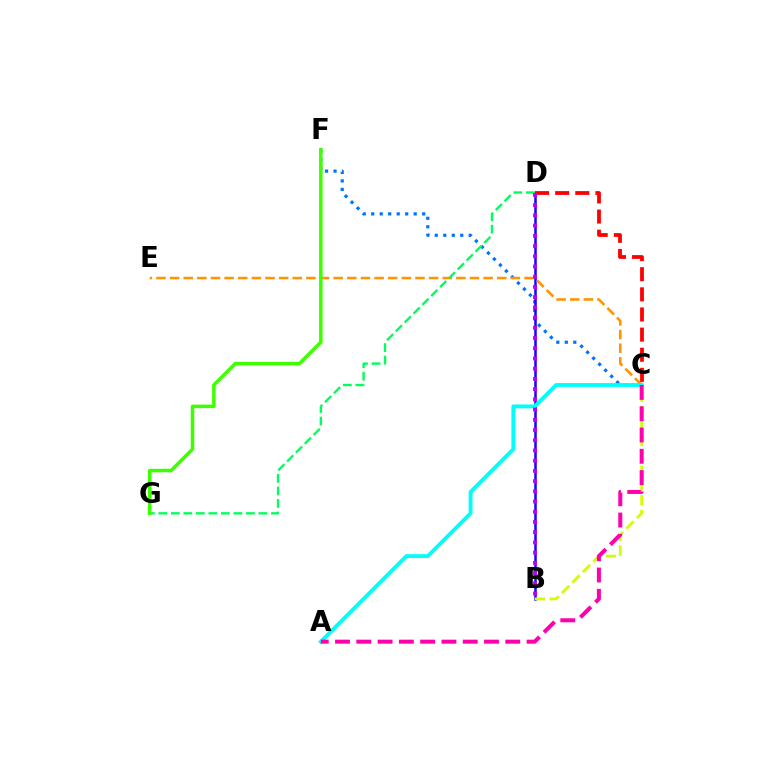{('C', 'F'): [{'color': '#0074ff', 'line_style': 'dotted', 'thickness': 2.31}], ('B', 'D'): [{'color': '#2500ff', 'line_style': 'solid', 'thickness': 1.82}, {'color': '#b900ff', 'line_style': 'dotted', 'thickness': 2.78}], ('C', 'E'): [{'color': '#ff9400', 'line_style': 'dashed', 'thickness': 1.85}], ('C', 'D'): [{'color': '#ff0000', 'line_style': 'dashed', 'thickness': 2.73}], ('B', 'C'): [{'color': '#d1ff00', 'line_style': 'dashed', 'thickness': 2.01}], ('D', 'G'): [{'color': '#00ff5c', 'line_style': 'dashed', 'thickness': 1.7}], ('A', 'C'): [{'color': '#00fff6', 'line_style': 'solid', 'thickness': 2.78}, {'color': '#ff00ac', 'line_style': 'dashed', 'thickness': 2.89}], ('F', 'G'): [{'color': '#3dff00', 'line_style': 'solid', 'thickness': 2.54}]}